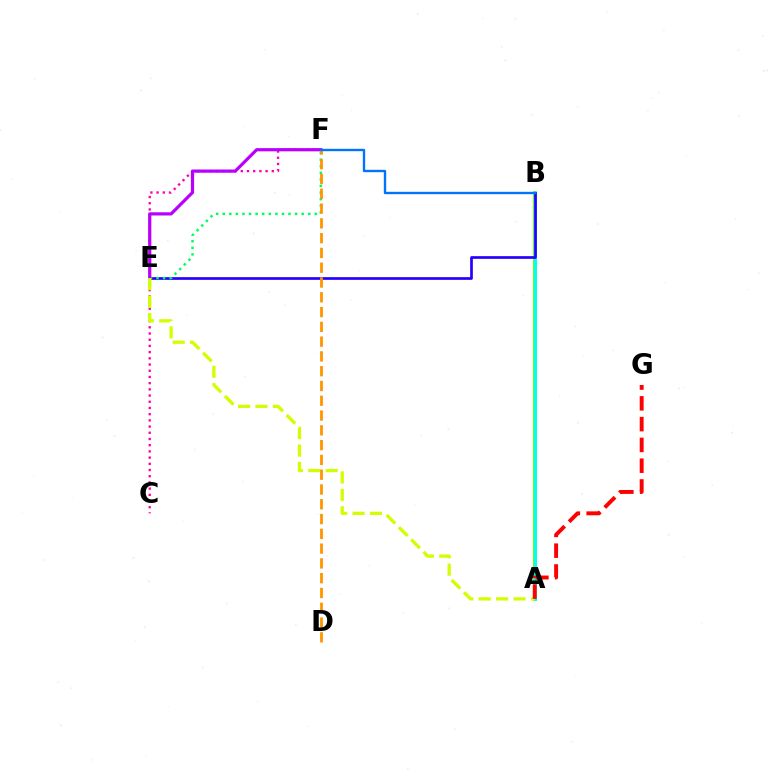{('A', 'B'): [{'color': '#3dff00', 'line_style': 'solid', 'thickness': 2.64}, {'color': '#00fff6', 'line_style': 'solid', 'thickness': 2.06}], ('C', 'F'): [{'color': '#ff00ac', 'line_style': 'dotted', 'thickness': 1.69}], ('B', 'E'): [{'color': '#2500ff', 'line_style': 'solid', 'thickness': 1.94}], ('E', 'F'): [{'color': '#00ff5c', 'line_style': 'dotted', 'thickness': 1.79}, {'color': '#b900ff', 'line_style': 'solid', 'thickness': 2.31}], ('A', 'E'): [{'color': '#d1ff00', 'line_style': 'dashed', 'thickness': 2.37}], ('D', 'F'): [{'color': '#ff9400', 'line_style': 'dashed', 'thickness': 2.01}], ('B', 'F'): [{'color': '#0074ff', 'line_style': 'solid', 'thickness': 1.71}], ('A', 'G'): [{'color': '#ff0000', 'line_style': 'dashed', 'thickness': 2.82}]}